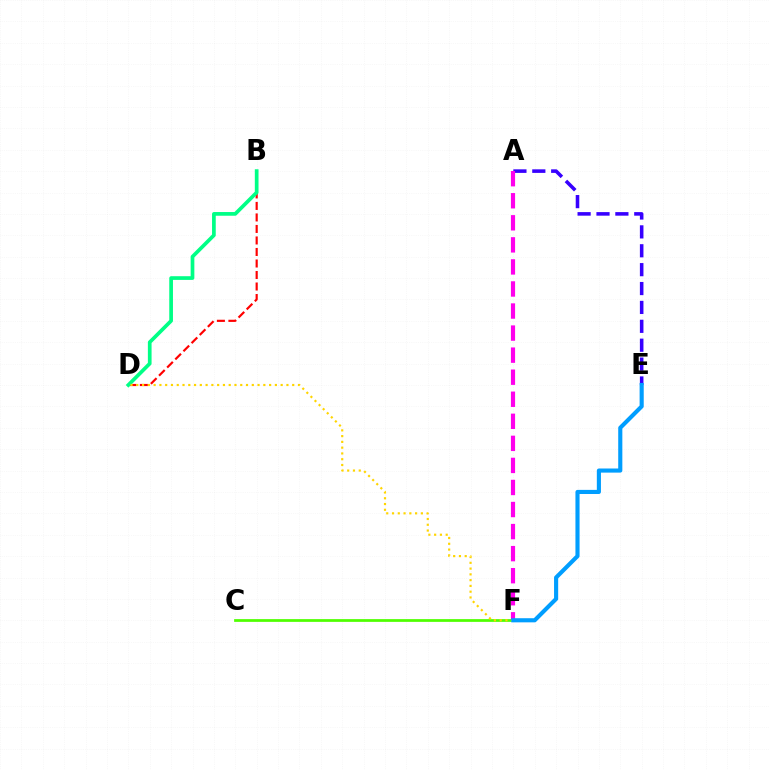{('A', 'E'): [{'color': '#3700ff', 'line_style': 'dashed', 'thickness': 2.57}], ('B', 'D'): [{'color': '#ff0000', 'line_style': 'dashed', 'thickness': 1.56}, {'color': '#00ff86', 'line_style': 'solid', 'thickness': 2.67}], ('C', 'F'): [{'color': '#4fff00', 'line_style': 'solid', 'thickness': 1.97}], ('D', 'F'): [{'color': '#ffd500', 'line_style': 'dotted', 'thickness': 1.57}], ('A', 'F'): [{'color': '#ff00ed', 'line_style': 'dashed', 'thickness': 3.0}], ('E', 'F'): [{'color': '#009eff', 'line_style': 'solid', 'thickness': 2.97}]}